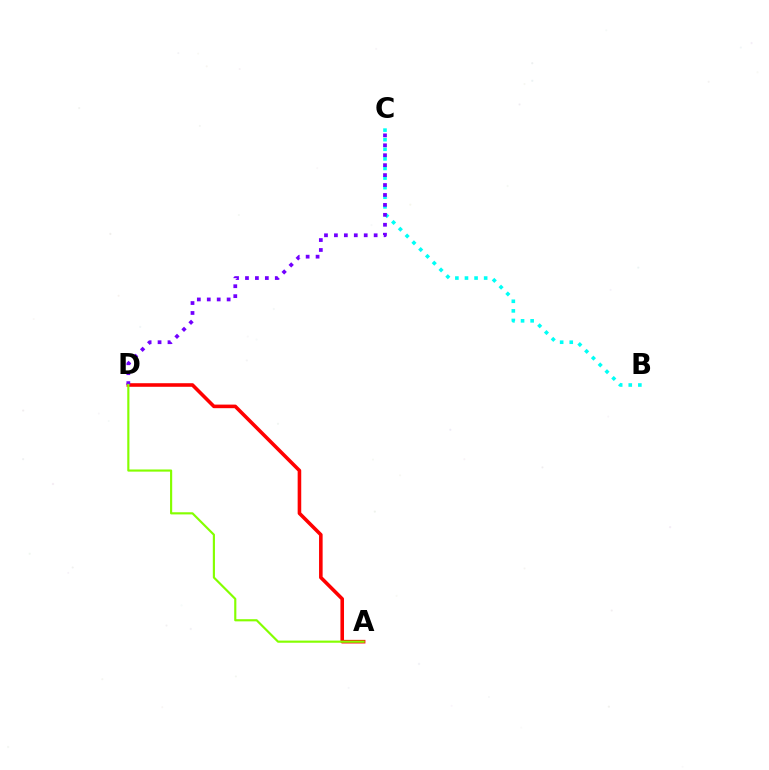{('B', 'C'): [{'color': '#00fff6', 'line_style': 'dotted', 'thickness': 2.61}], ('A', 'D'): [{'color': '#ff0000', 'line_style': 'solid', 'thickness': 2.58}, {'color': '#84ff00', 'line_style': 'solid', 'thickness': 1.55}], ('C', 'D'): [{'color': '#7200ff', 'line_style': 'dotted', 'thickness': 2.7}]}